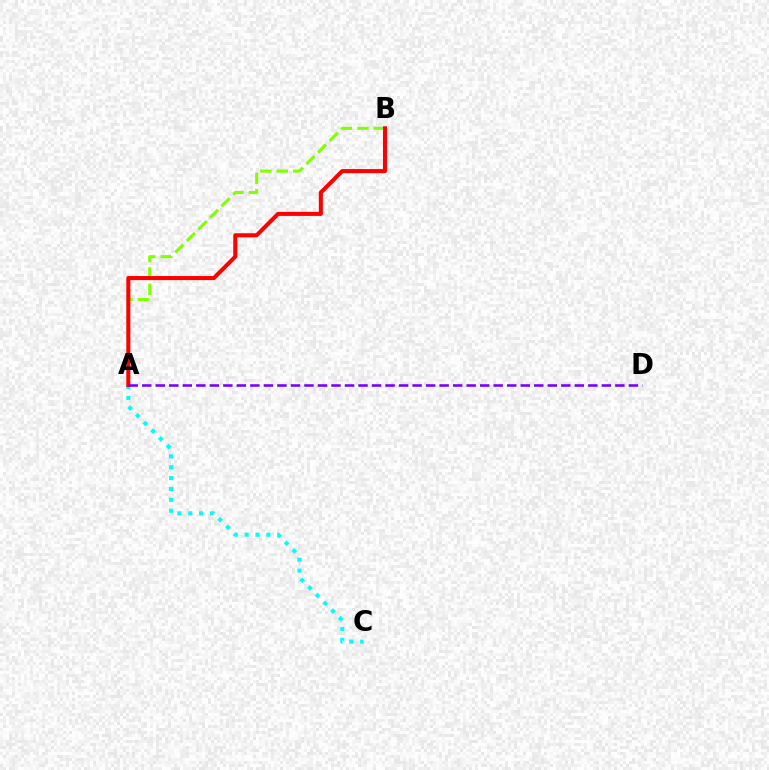{('A', 'B'): [{'color': '#84ff00', 'line_style': 'dashed', 'thickness': 2.23}, {'color': '#ff0000', 'line_style': 'solid', 'thickness': 2.92}], ('A', 'C'): [{'color': '#00fff6', 'line_style': 'dotted', 'thickness': 2.95}], ('A', 'D'): [{'color': '#7200ff', 'line_style': 'dashed', 'thickness': 1.84}]}